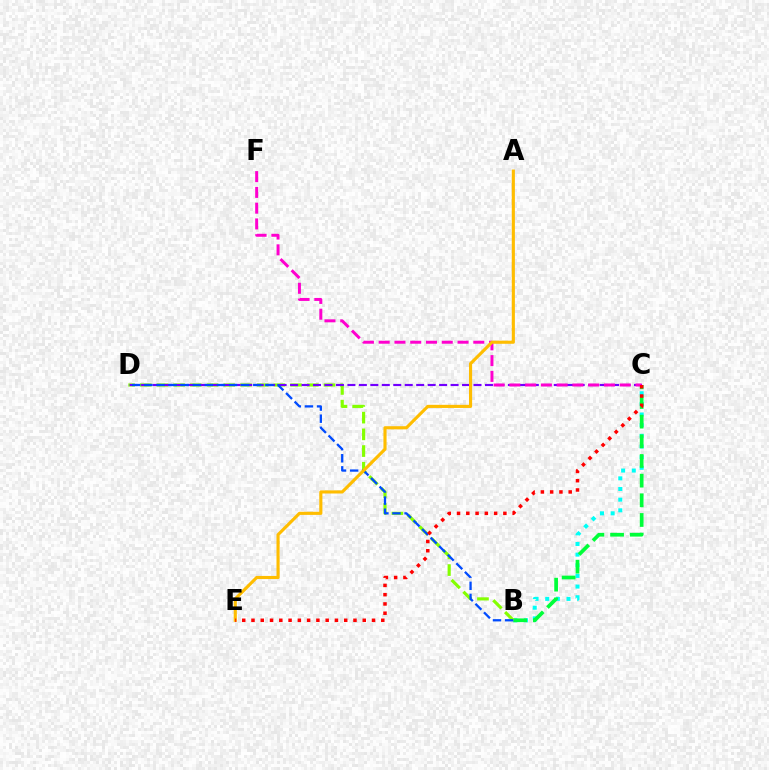{('B', 'C'): [{'color': '#00fff6', 'line_style': 'dotted', 'thickness': 2.89}, {'color': '#00ff39', 'line_style': 'dashed', 'thickness': 2.67}], ('B', 'D'): [{'color': '#84ff00', 'line_style': 'dashed', 'thickness': 2.27}, {'color': '#004bff', 'line_style': 'dashed', 'thickness': 1.64}], ('C', 'D'): [{'color': '#7200ff', 'line_style': 'dashed', 'thickness': 1.56}], ('C', 'F'): [{'color': '#ff00cf', 'line_style': 'dashed', 'thickness': 2.14}], ('A', 'E'): [{'color': '#ffbd00', 'line_style': 'solid', 'thickness': 2.25}], ('C', 'E'): [{'color': '#ff0000', 'line_style': 'dotted', 'thickness': 2.52}]}